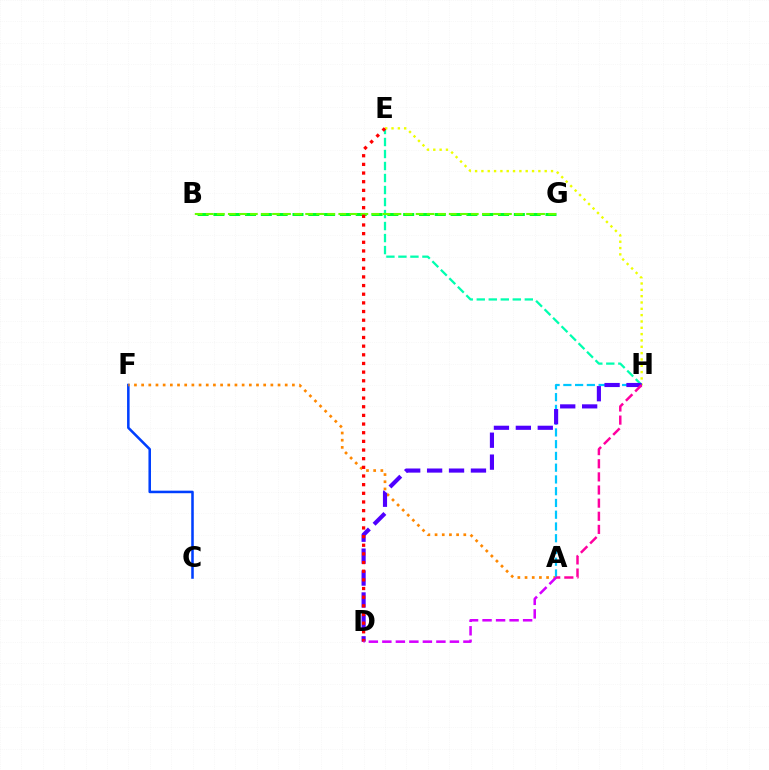{('C', 'F'): [{'color': '#003fff', 'line_style': 'solid', 'thickness': 1.83}], ('B', 'G'): [{'color': '#00ff27', 'line_style': 'dashed', 'thickness': 2.15}, {'color': '#66ff00', 'line_style': 'dashed', 'thickness': 1.5}], ('A', 'F'): [{'color': '#ff8800', 'line_style': 'dotted', 'thickness': 1.95}], ('E', 'H'): [{'color': '#00ffaf', 'line_style': 'dashed', 'thickness': 1.63}, {'color': '#eeff00', 'line_style': 'dotted', 'thickness': 1.72}], ('A', 'H'): [{'color': '#00c7ff', 'line_style': 'dashed', 'thickness': 1.6}, {'color': '#ff00a0', 'line_style': 'dashed', 'thickness': 1.78}], ('D', 'H'): [{'color': '#4f00ff', 'line_style': 'dashed', 'thickness': 2.98}], ('D', 'E'): [{'color': '#ff0000', 'line_style': 'dotted', 'thickness': 2.35}], ('A', 'D'): [{'color': '#d600ff', 'line_style': 'dashed', 'thickness': 1.84}]}